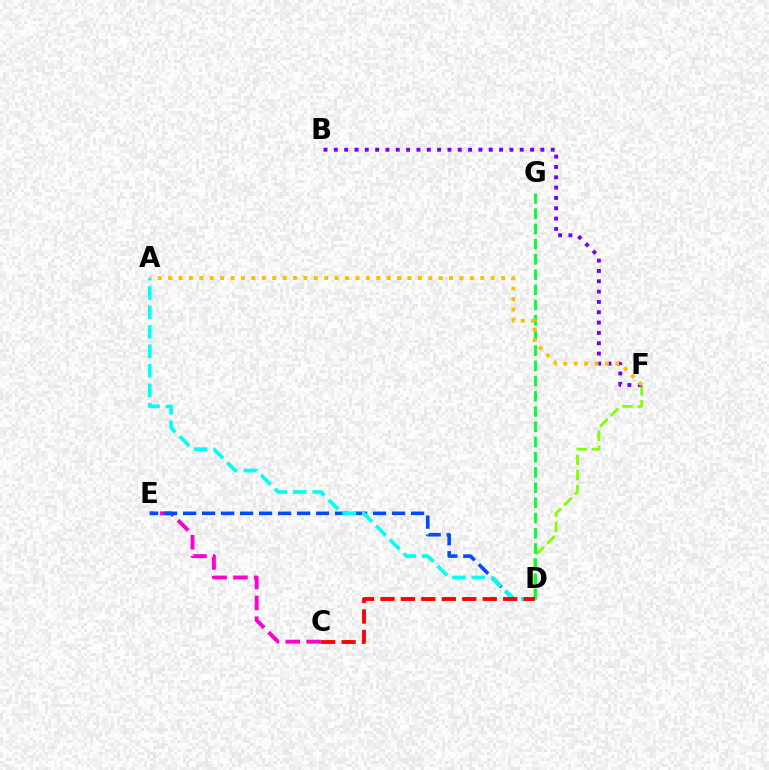{('C', 'E'): [{'color': '#ff00cf', 'line_style': 'dashed', 'thickness': 2.82}], ('D', 'E'): [{'color': '#004bff', 'line_style': 'dashed', 'thickness': 2.58}], ('D', 'F'): [{'color': '#84ff00', 'line_style': 'dashed', 'thickness': 2.06}], ('B', 'F'): [{'color': '#7200ff', 'line_style': 'dotted', 'thickness': 2.81}], ('D', 'G'): [{'color': '#00ff39', 'line_style': 'dashed', 'thickness': 2.07}], ('A', 'F'): [{'color': '#ffbd00', 'line_style': 'dotted', 'thickness': 2.83}], ('A', 'D'): [{'color': '#00fff6', 'line_style': 'dashed', 'thickness': 2.64}], ('C', 'D'): [{'color': '#ff0000', 'line_style': 'dashed', 'thickness': 2.78}]}